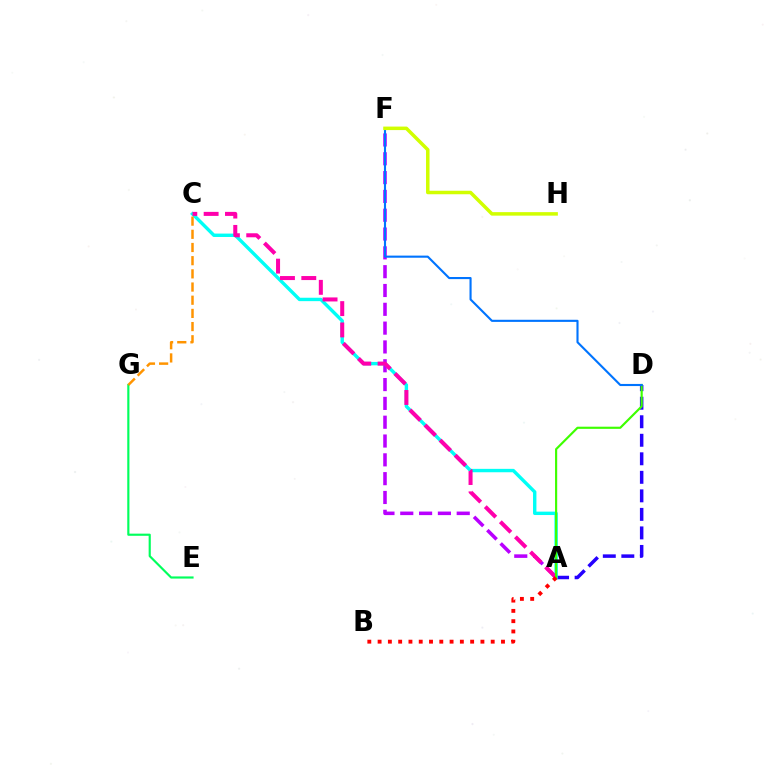{('E', 'G'): [{'color': '#00ff5c', 'line_style': 'solid', 'thickness': 1.55}], ('A', 'F'): [{'color': '#b900ff', 'line_style': 'dashed', 'thickness': 2.56}], ('A', 'D'): [{'color': '#2500ff', 'line_style': 'dashed', 'thickness': 2.52}, {'color': '#3dff00', 'line_style': 'solid', 'thickness': 1.56}], ('A', 'C'): [{'color': '#00fff6', 'line_style': 'solid', 'thickness': 2.45}, {'color': '#ff00ac', 'line_style': 'dashed', 'thickness': 2.9}], ('C', 'G'): [{'color': '#ff9400', 'line_style': 'dashed', 'thickness': 1.79}], ('D', 'F'): [{'color': '#0074ff', 'line_style': 'solid', 'thickness': 1.52}], ('A', 'B'): [{'color': '#ff0000', 'line_style': 'dotted', 'thickness': 2.79}], ('F', 'H'): [{'color': '#d1ff00', 'line_style': 'solid', 'thickness': 2.53}]}